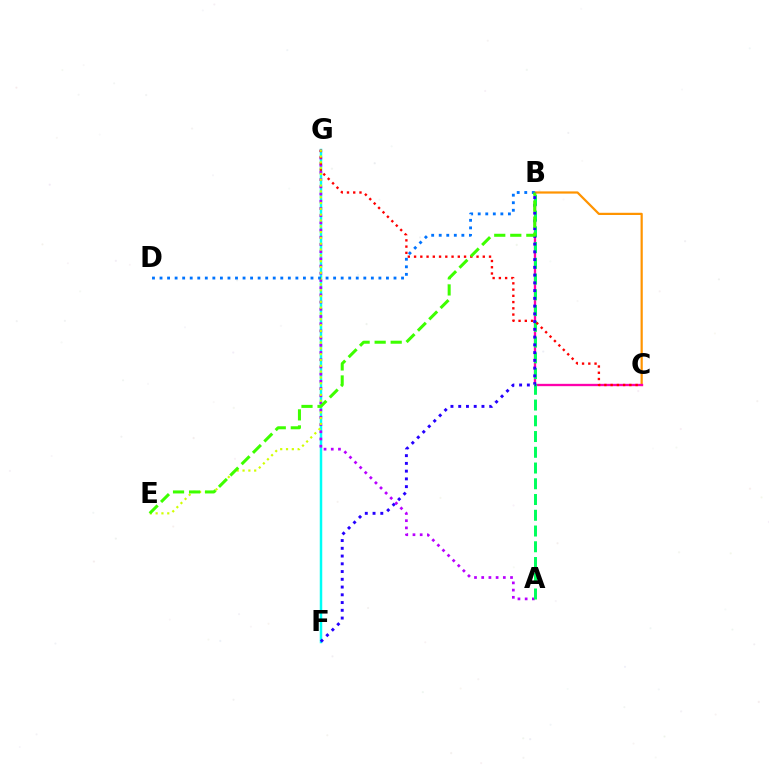{('B', 'C'): [{'color': '#ff9400', 'line_style': 'solid', 'thickness': 1.59}, {'color': '#ff00ac', 'line_style': 'solid', 'thickness': 1.68}], ('F', 'G'): [{'color': '#00fff6', 'line_style': 'solid', 'thickness': 1.79}], ('A', 'G'): [{'color': '#b900ff', 'line_style': 'dotted', 'thickness': 1.96}], ('A', 'B'): [{'color': '#00ff5c', 'line_style': 'dashed', 'thickness': 2.14}], ('C', 'G'): [{'color': '#ff0000', 'line_style': 'dotted', 'thickness': 1.7}], ('B', 'F'): [{'color': '#2500ff', 'line_style': 'dotted', 'thickness': 2.11}], ('E', 'G'): [{'color': '#d1ff00', 'line_style': 'dotted', 'thickness': 1.58}], ('B', 'D'): [{'color': '#0074ff', 'line_style': 'dotted', 'thickness': 2.05}], ('B', 'E'): [{'color': '#3dff00', 'line_style': 'dashed', 'thickness': 2.18}]}